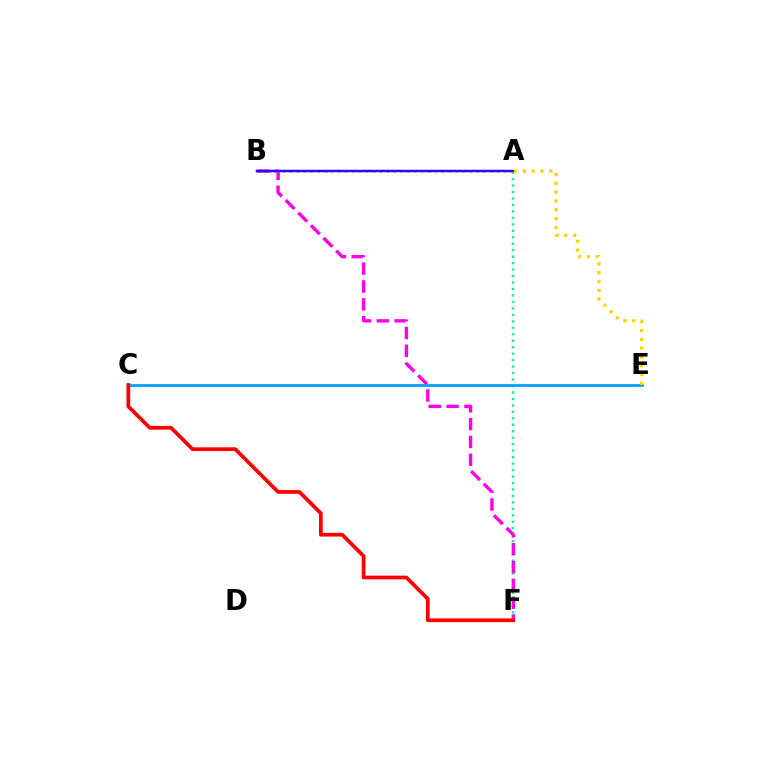{('A', 'F'): [{'color': '#00ff86', 'line_style': 'dotted', 'thickness': 1.76}], ('B', 'F'): [{'color': '#ff00ed', 'line_style': 'dashed', 'thickness': 2.42}], ('C', 'E'): [{'color': '#009eff', 'line_style': 'solid', 'thickness': 1.96}], ('C', 'F'): [{'color': '#ff0000', 'line_style': 'solid', 'thickness': 2.68}], ('A', 'B'): [{'color': '#4fff00', 'line_style': 'dotted', 'thickness': 1.88}, {'color': '#3700ff', 'line_style': 'solid', 'thickness': 1.78}], ('A', 'E'): [{'color': '#ffd500', 'line_style': 'dotted', 'thickness': 2.39}]}